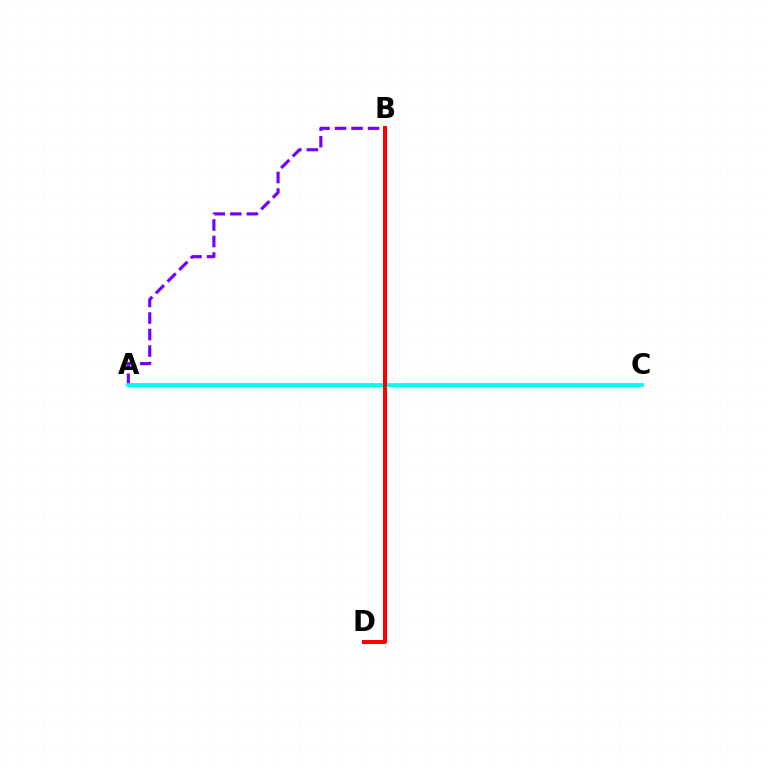{('A', 'C'): [{'color': '#84ff00', 'line_style': 'solid', 'thickness': 2.17}, {'color': '#00fff6', 'line_style': 'solid', 'thickness': 2.71}], ('A', 'B'): [{'color': '#7200ff', 'line_style': 'dashed', 'thickness': 2.24}], ('B', 'D'): [{'color': '#ff0000', 'line_style': 'solid', 'thickness': 2.87}]}